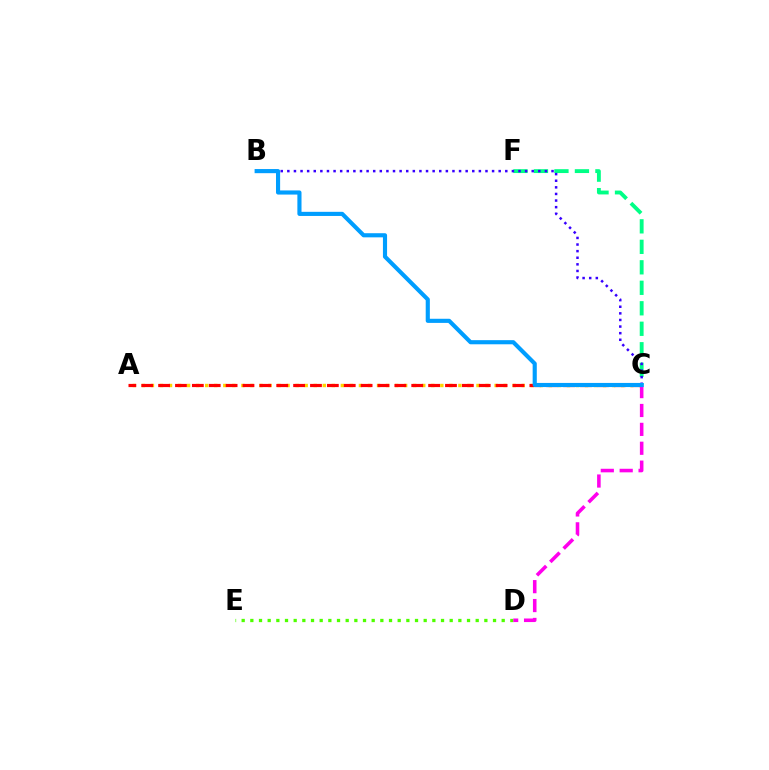{('A', 'C'): [{'color': '#ffd500', 'line_style': 'dotted', 'thickness': 2.46}, {'color': '#ff0000', 'line_style': 'dashed', 'thickness': 2.29}], ('C', 'F'): [{'color': '#00ff86', 'line_style': 'dashed', 'thickness': 2.78}], ('D', 'E'): [{'color': '#4fff00', 'line_style': 'dotted', 'thickness': 2.35}], ('C', 'D'): [{'color': '#ff00ed', 'line_style': 'dashed', 'thickness': 2.57}], ('B', 'C'): [{'color': '#3700ff', 'line_style': 'dotted', 'thickness': 1.79}, {'color': '#009eff', 'line_style': 'solid', 'thickness': 2.97}]}